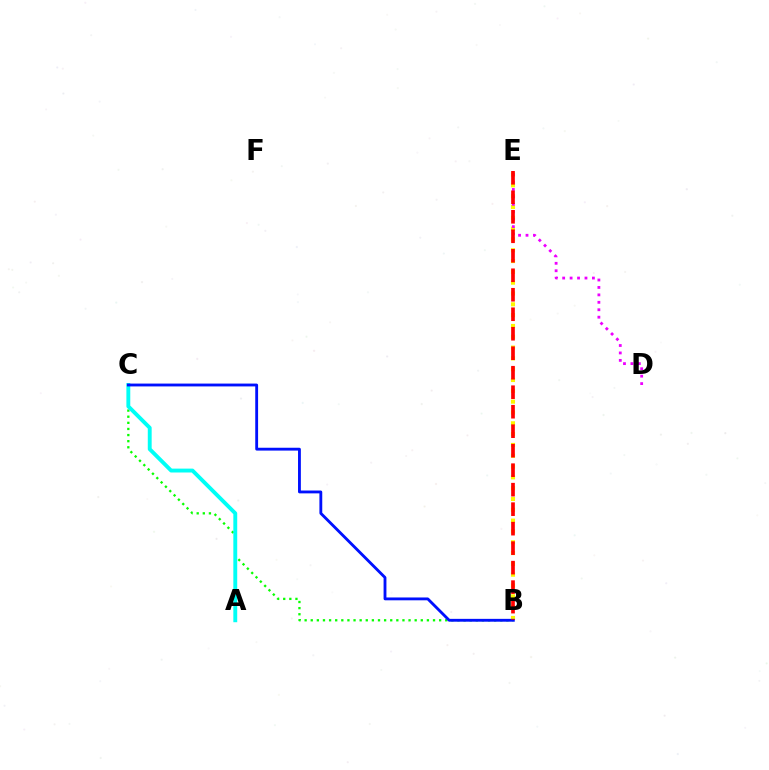{('B', 'C'): [{'color': '#08ff00', 'line_style': 'dotted', 'thickness': 1.66}, {'color': '#0010ff', 'line_style': 'solid', 'thickness': 2.05}], ('A', 'C'): [{'color': '#00fff6', 'line_style': 'solid', 'thickness': 2.79}], ('B', 'E'): [{'color': '#fcf500', 'line_style': 'dotted', 'thickness': 2.94}, {'color': '#ff0000', 'line_style': 'dashed', 'thickness': 2.65}], ('D', 'E'): [{'color': '#ee00ff', 'line_style': 'dotted', 'thickness': 2.02}]}